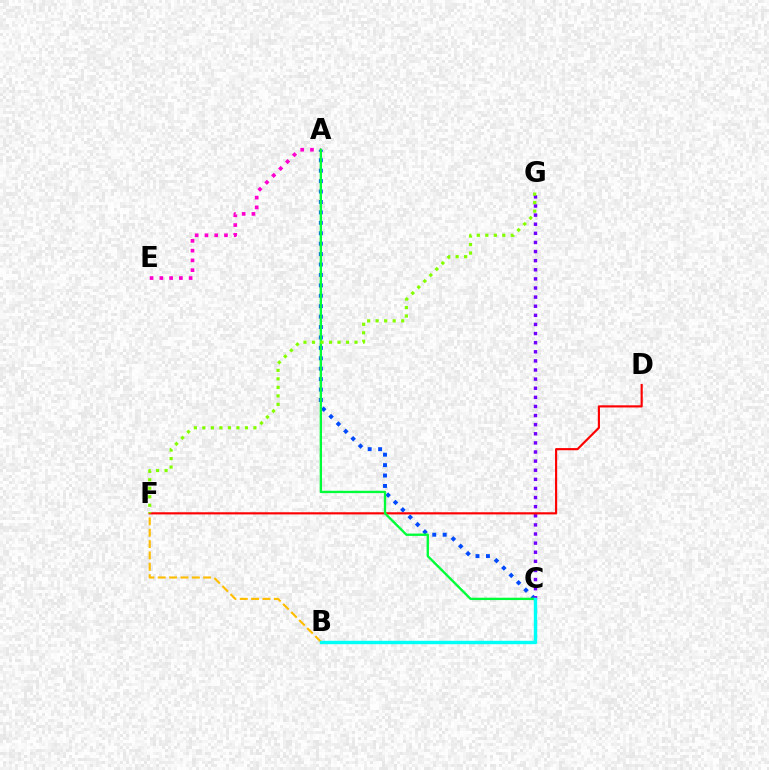{('A', 'C'): [{'color': '#004bff', 'line_style': 'dotted', 'thickness': 2.83}, {'color': '#00ff39', 'line_style': 'solid', 'thickness': 1.7}], ('A', 'E'): [{'color': '#ff00cf', 'line_style': 'dotted', 'thickness': 2.65}], ('B', 'F'): [{'color': '#ffbd00', 'line_style': 'dashed', 'thickness': 1.54}], ('C', 'G'): [{'color': '#7200ff', 'line_style': 'dotted', 'thickness': 2.48}], ('D', 'F'): [{'color': '#ff0000', 'line_style': 'solid', 'thickness': 1.55}], ('F', 'G'): [{'color': '#84ff00', 'line_style': 'dotted', 'thickness': 2.31}], ('B', 'C'): [{'color': '#00fff6', 'line_style': 'solid', 'thickness': 2.46}]}